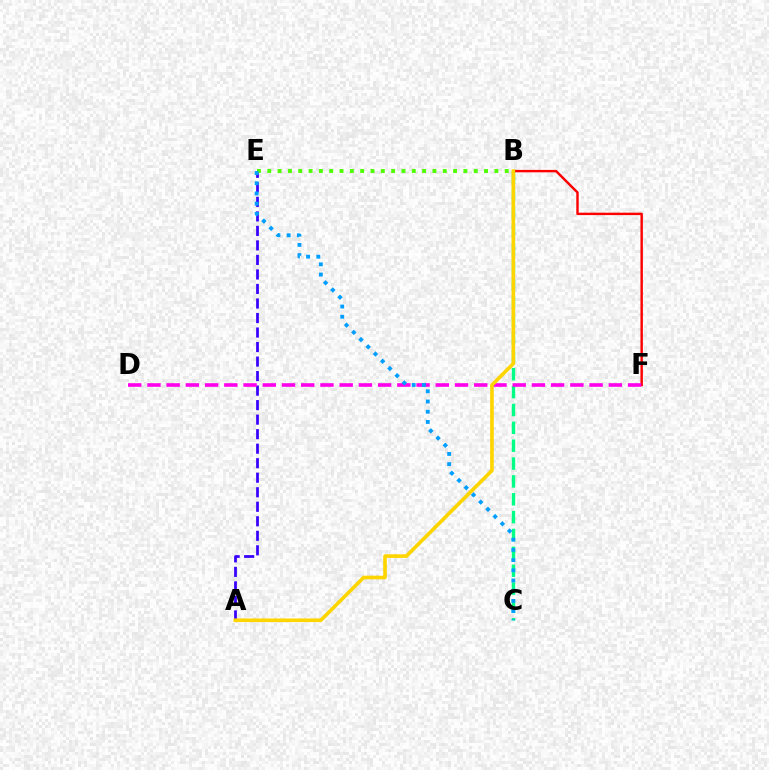{('B', 'C'): [{'color': '#00ff86', 'line_style': 'dashed', 'thickness': 2.43}], ('B', 'F'): [{'color': '#ff0000', 'line_style': 'solid', 'thickness': 1.75}], ('A', 'E'): [{'color': '#3700ff', 'line_style': 'dashed', 'thickness': 1.97}], ('D', 'F'): [{'color': '#ff00ed', 'line_style': 'dashed', 'thickness': 2.61}], ('A', 'B'): [{'color': '#ffd500', 'line_style': 'solid', 'thickness': 2.61}], ('B', 'E'): [{'color': '#4fff00', 'line_style': 'dotted', 'thickness': 2.8}], ('C', 'E'): [{'color': '#009eff', 'line_style': 'dotted', 'thickness': 2.77}]}